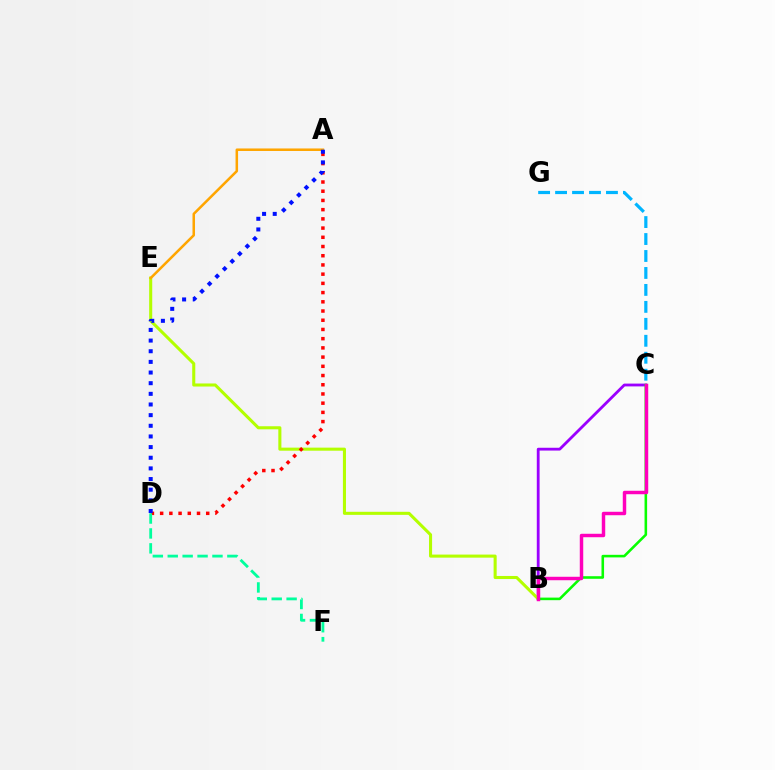{('B', 'C'): [{'color': '#9b00ff', 'line_style': 'solid', 'thickness': 2.02}, {'color': '#08ff00', 'line_style': 'solid', 'thickness': 1.86}, {'color': '#ff00bd', 'line_style': 'solid', 'thickness': 2.49}], ('B', 'E'): [{'color': '#b3ff00', 'line_style': 'solid', 'thickness': 2.21}], ('A', 'E'): [{'color': '#ffa500', 'line_style': 'solid', 'thickness': 1.82}], ('A', 'D'): [{'color': '#ff0000', 'line_style': 'dotted', 'thickness': 2.5}, {'color': '#0010ff', 'line_style': 'dotted', 'thickness': 2.89}], ('D', 'F'): [{'color': '#00ff9d', 'line_style': 'dashed', 'thickness': 2.03}], ('C', 'G'): [{'color': '#00b5ff', 'line_style': 'dashed', 'thickness': 2.3}]}